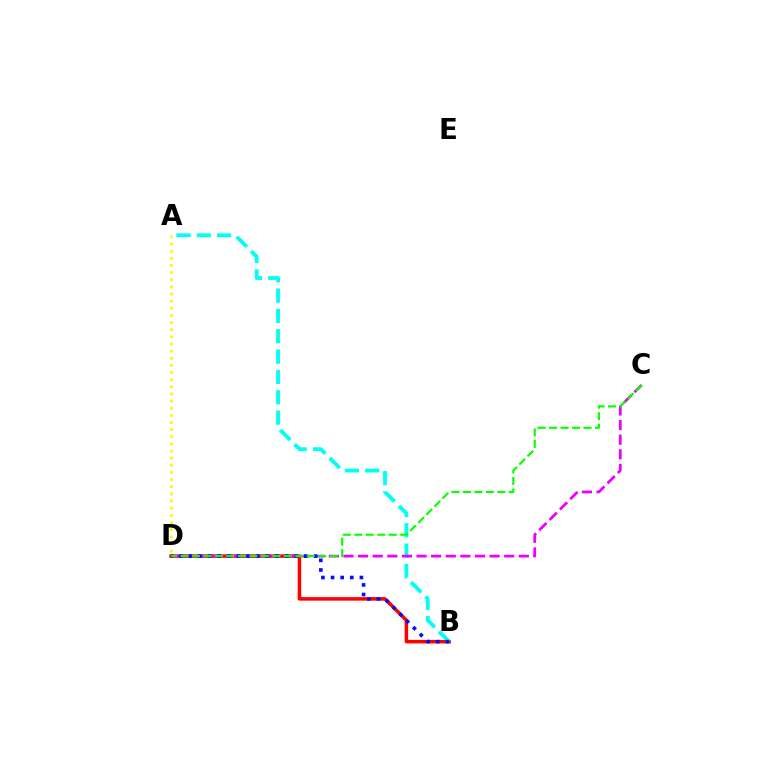{('B', 'D'): [{'color': '#ff0000', 'line_style': 'solid', 'thickness': 2.53}, {'color': '#0010ff', 'line_style': 'dotted', 'thickness': 2.61}], ('A', 'B'): [{'color': '#00fff6', 'line_style': 'dashed', 'thickness': 2.76}], ('C', 'D'): [{'color': '#ee00ff', 'line_style': 'dashed', 'thickness': 1.98}, {'color': '#08ff00', 'line_style': 'dashed', 'thickness': 1.56}], ('A', 'D'): [{'color': '#fcf500', 'line_style': 'dotted', 'thickness': 1.94}]}